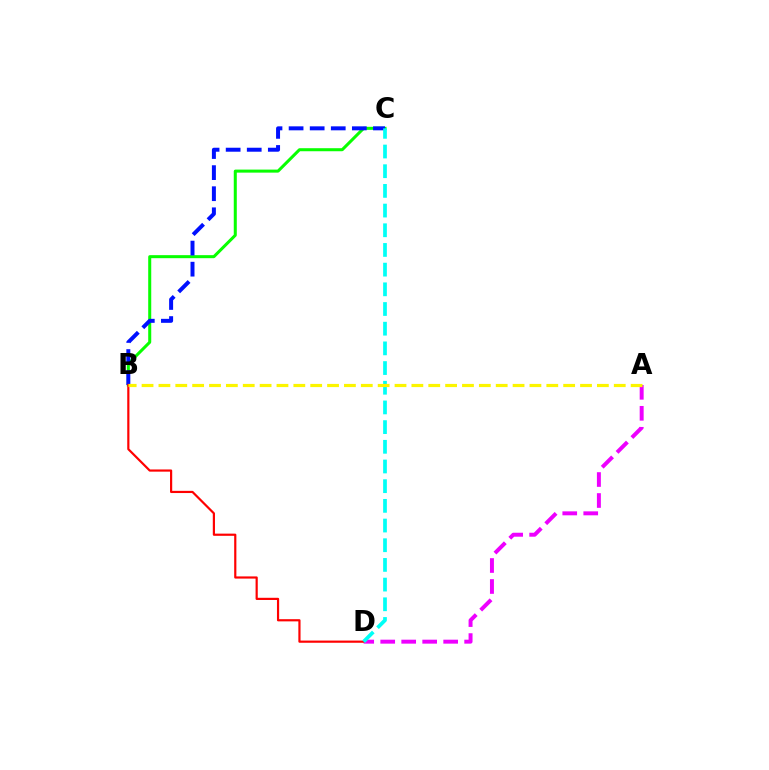{('A', 'D'): [{'color': '#ee00ff', 'line_style': 'dashed', 'thickness': 2.85}], ('B', 'C'): [{'color': '#08ff00', 'line_style': 'solid', 'thickness': 2.18}, {'color': '#0010ff', 'line_style': 'dashed', 'thickness': 2.86}], ('B', 'D'): [{'color': '#ff0000', 'line_style': 'solid', 'thickness': 1.58}], ('C', 'D'): [{'color': '#00fff6', 'line_style': 'dashed', 'thickness': 2.67}], ('A', 'B'): [{'color': '#fcf500', 'line_style': 'dashed', 'thickness': 2.29}]}